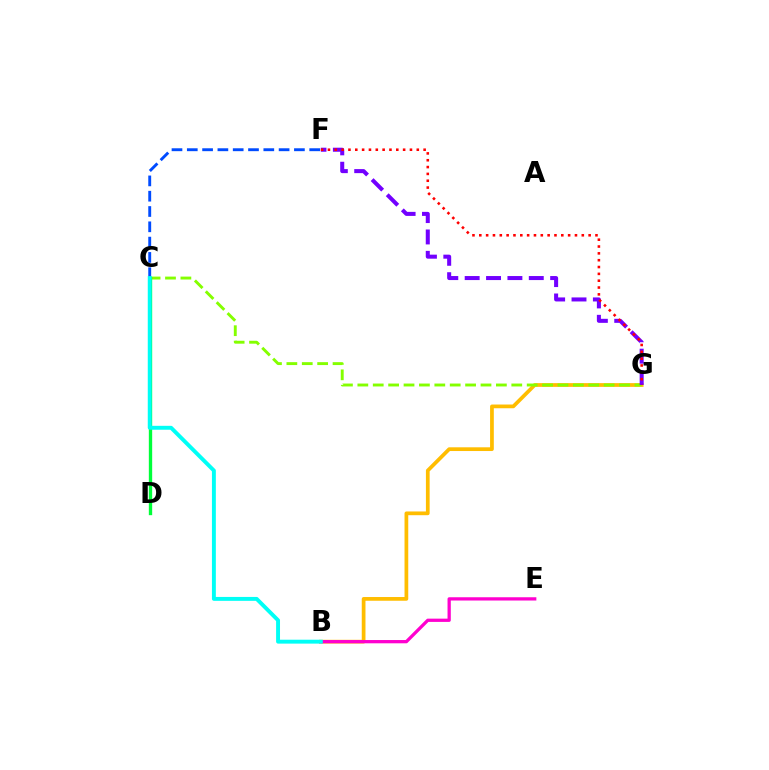{('B', 'G'): [{'color': '#ffbd00', 'line_style': 'solid', 'thickness': 2.69}], ('C', 'G'): [{'color': '#84ff00', 'line_style': 'dashed', 'thickness': 2.09}], ('F', 'G'): [{'color': '#7200ff', 'line_style': 'dashed', 'thickness': 2.9}, {'color': '#ff0000', 'line_style': 'dotted', 'thickness': 1.86}], ('C', 'F'): [{'color': '#004bff', 'line_style': 'dashed', 'thickness': 2.08}], ('B', 'E'): [{'color': '#ff00cf', 'line_style': 'solid', 'thickness': 2.35}], ('C', 'D'): [{'color': '#00ff39', 'line_style': 'solid', 'thickness': 2.41}], ('B', 'C'): [{'color': '#00fff6', 'line_style': 'solid', 'thickness': 2.82}]}